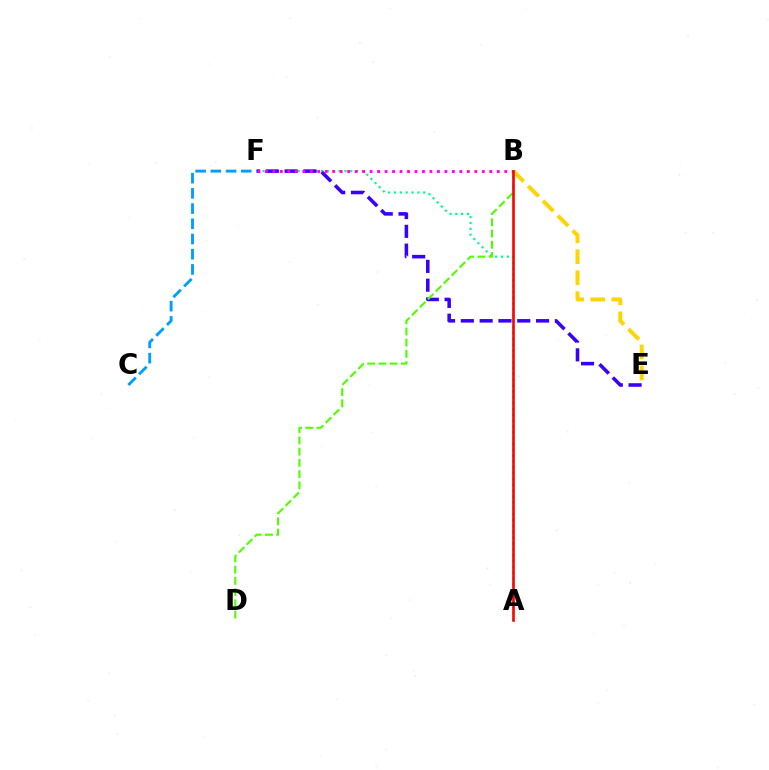{('C', 'F'): [{'color': '#009eff', 'line_style': 'dashed', 'thickness': 2.07}], ('B', 'E'): [{'color': '#ffd500', 'line_style': 'dashed', 'thickness': 2.85}], ('A', 'F'): [{'color': '#00ff86', 'line_style': 'dotted', 'thickness': 1.59}], ('E', 'F'): [{'color': '#3700ff', 'line_style': 'dashed', 'thickness': 2.55}], ('B', 'D'): [{'color': '#4fff00', 'line_style': 'dashed', 'thickness': 1.52}], ('B', 'F'): [{'color': '#ff00ed', 'line_style': 'dotted', 'thickness': 2.03}], ('A', 'B'): [{'color': '#ff0000', 'line_style': 'solid', 'thickness': 1.87}]}